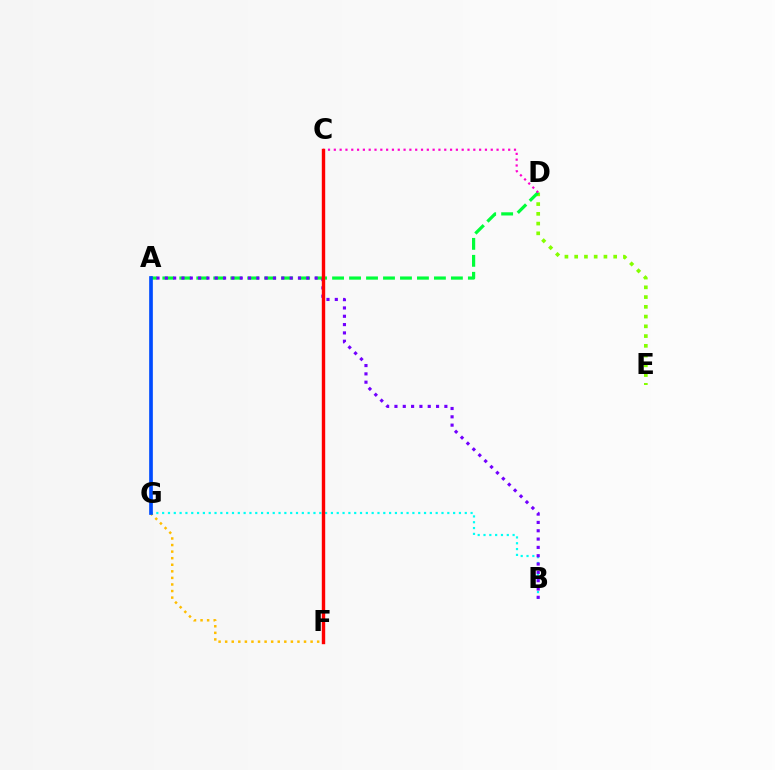{('F', 'G'): [{'color': '#ffbd00', 'line_style': 'dotted', 'thickness': 1.79}], ('D', 'E'): [{'color': '#84ff00', 'line_style': 'dotted', 'thickness': 2.65}], ('A', 'D'): [{'color': '#00ff39', 'line_style': 'dashed', 'thickness': 2.31}], ('B', 'G'): [{'color': '#00fff6', 'line_style': 'dotted', 'thickness': 1.58}], ('C', 'D'): [{'color': '#ff00cf', 'line_style': 'dotted', 'thickness': 1.58}], ('A', 'B'): [{'color': '#7200ff', 'line_style': 'dotted', 'thickness': 2.26}], ('C', 'F'): [{'color': '#ff0000', 'line_style': 'solid', 'thickness': 2.44}], ('A', 'G'): [{'color': '#004bff', 'line_style': 'solid', 'thickness': 2.65}]}